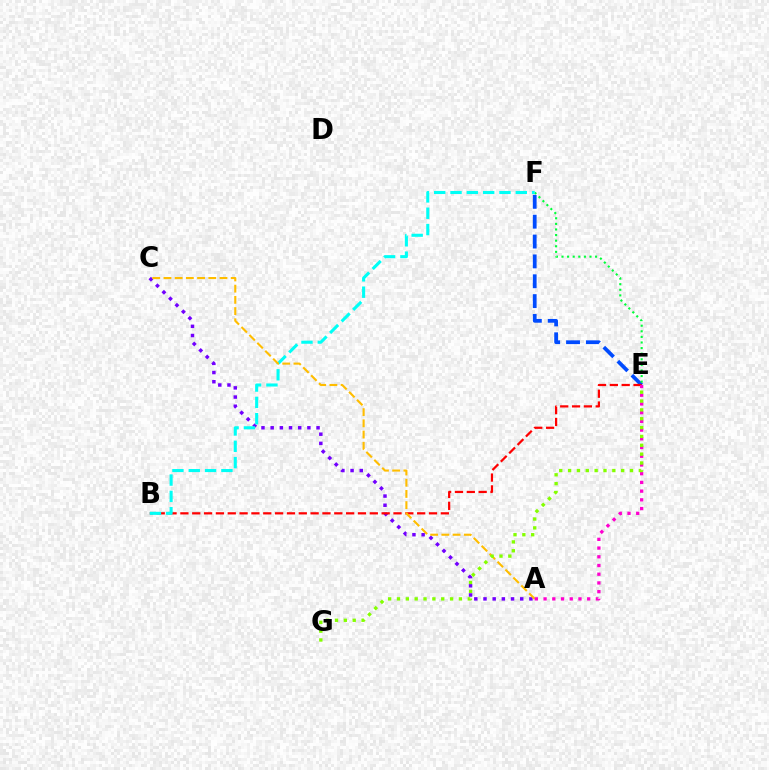{('A', 'C'): [{'color': '#7200ff', 'line_style': 'dotted', 'thickness': 2.49}, {'color': '#ffbd00', 'line_style': 'dashed', 'thickness': 1.52}], ('E', 'F'): [{'color': '#004bff', 'line_style': 'dashed', 'thickness': 2.7}, {'color': '#00ff39', 'line_style': 'dotted', 'thickness': 1.52}], ('B', 'E'): [{'color': '#ff0000', 'line_style': 'dashed', 'thickness': 1.61}], ('B', 'F'): [{'color': '#00fff6', 'line_style': 'dashed', 'thickness': 2.22}], ('A', 'E'): [{'color': '#ff00cf', 'line_style': 'dotted', 'thickness': 2.37}], ('E', 'G'): [{'color': '#84ff00', 'line_style': 'dotted', 'thickness': 2.4}]}